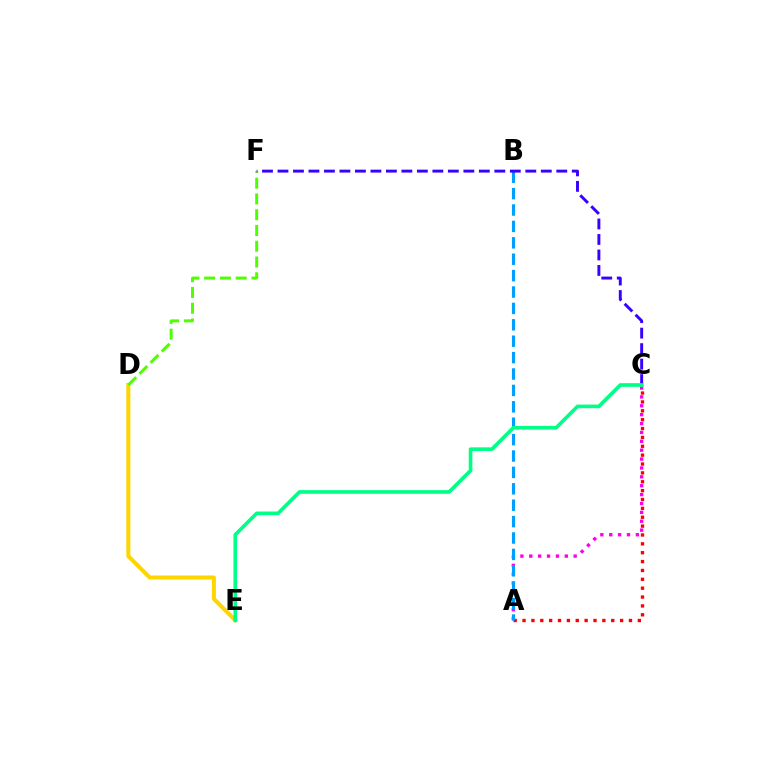{('A', 'C'): [{'color': '#ff0000', 'line_style': 'dotted', 'thickness': 2.41}, {'color': '#ff00ed', 'line_style': 'dotted', 'thickness': 2.41}], ('D', 'E'): [{'color': '#ffd500', 'line_style': 'solid', 'thickness': 2.9}], ('D', 'F'): [{'color': '#4fff00', 'line_style': 'dashed', 'thickness': 2.14}], ('A', 'B'): [{'color': '#009eff', 'line_style': 'dashed', 'thickness': 2.23}], ('C', 'F'): [{'color': '#3700ff', 'line_style': 'dashed', 'thickness': 2.1}], ('C', 'E'): [{'color': '#00ff86', 'line_style': 'solid', 'thickness': 2.62}]}